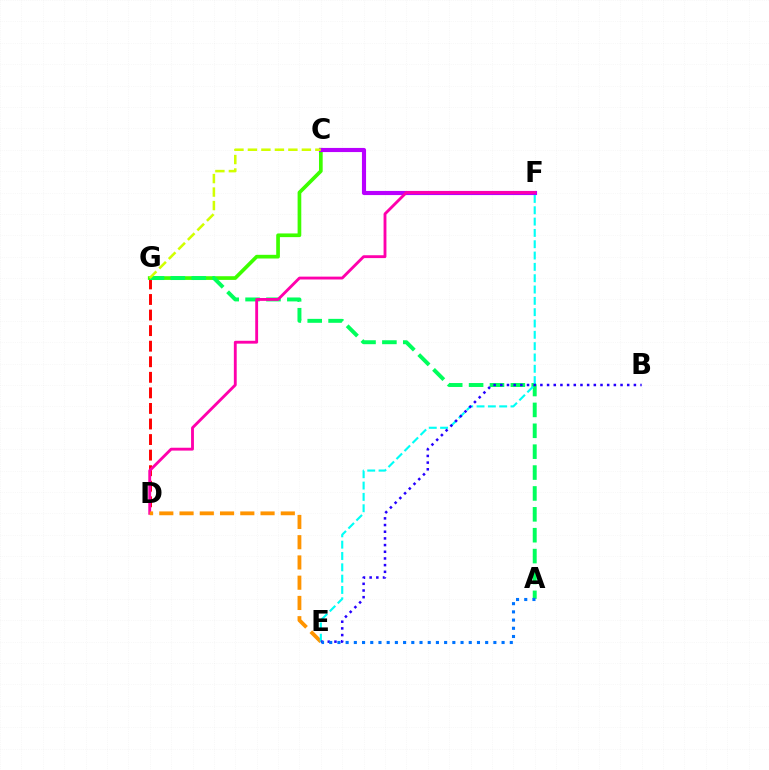{('D', 'G'): [{'color': '#ff0000', 'line_style': 'dashed', 'thickness': 2.11}], ('C', 'G'): [{'color': '#3dff00', 'line_style': 'solid', 'thickness': 2.65}, {'color': '#d1ff00', 'line_style': 'dashed', 'thickness': 1.83}], ('A', 'G'): [{'color': '#00ff5c', 'line_style': 'dashed', 'thickness': 2.84}], ('C', 'F'): [{'color': '#b900ff', 'line_style': 'solid', 'thickness': 2.98}], ('D', 'F'): [{'color': '#ff00ac', 'line_style': 'solid', 'thickness': 2.06}], ('D', 'E'): [{'color': '#ff9400', 'line_style': 'dashed', 'thickness': 2.75}], ('E', 'F'): [{'color': '#00fff6', 'line_style': 'dashed', 'thickness': 1.54}], ('B', 'E'): [{'color': '#2500ff', 'line_style': 'dotted', 'thickness': 1.81}], ('A', 'E'): [{'color': '#0074ff', 'line_style': 'dotted', 'thickness': 2.23}]}